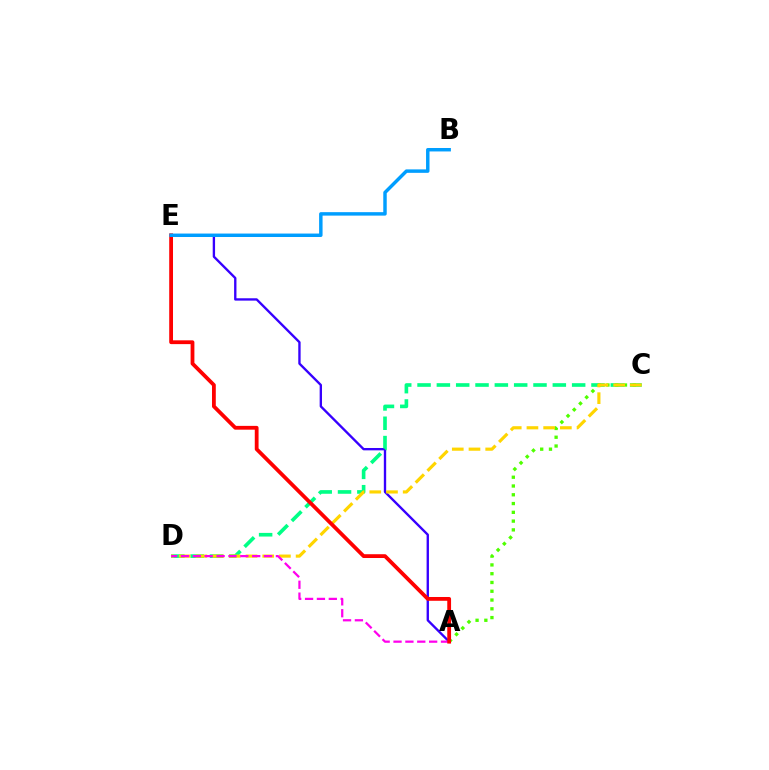{('A', 'E'): [{'color': '#3700ff', 'line_style': 'solid', 'thickness': 1.69}, {'color': '#ff0000', 'line_style': 'solid', 'thickness': 2.73}], ('C', 'D'): [{'color': '#00ff86', 'line_style': 'dashed', 'thickness': 2.63}, {'color': '#ffd500', 'line_style': 'dashed', 'thickness': 2.27}], ('A', 'C'): [{'color': '#4fff00', 'line_style': 'dotted', 'thickness': 2.39}], ('A', 'D'): [{'color': '#ff00ed', 'line_style': 'dashed', 'thickness': 1.61}], ('B', 'E'): [{'color': '#009eff', 'line_style': 'solid', 'thickness': 2.49}]}